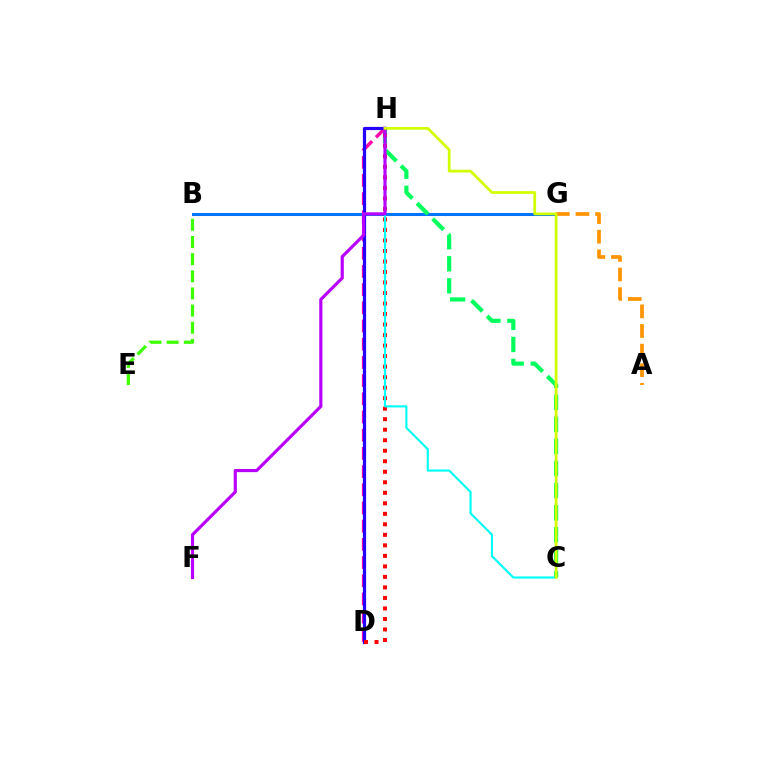{('B', 'G'): [{'color': '#0074ff', 'line_style': 'solid', 'thickness': 2.19}], ('C', 'H'): [{'color': '#00ff5c', 'line_style': 'dashed', 'thickness': 3.0}, {'color': '#00fff6', 'line_style': 'solid', 'thickness': 1.55}, {'color': '#d1ff00', 'line_style': 'solid', 'thickness': 1.98}], ('D', 'H'): [{'color': '#ff00ac', 'line_style': 'dashed', 'thickness': 2.47}, {'color': '#2500ff', 'line_style': 'solid', 'thickness': 2.3}, {'color': '#ff0000', 'line_style': 'dotted', 'thickness': 2.86}], ('A', 'G'): [{'color': '#ff9400', 'line_style': 'dashed', 'thickness': 2.66}], ('F', 'H'): [{'color': '#b900ff', 'line_style': 'solid', 'thickness': 2.28}], ('B', 'E'): [{'color': '#3dff00', 'line_style': 'dashed', 'thickness': 2.33}]}